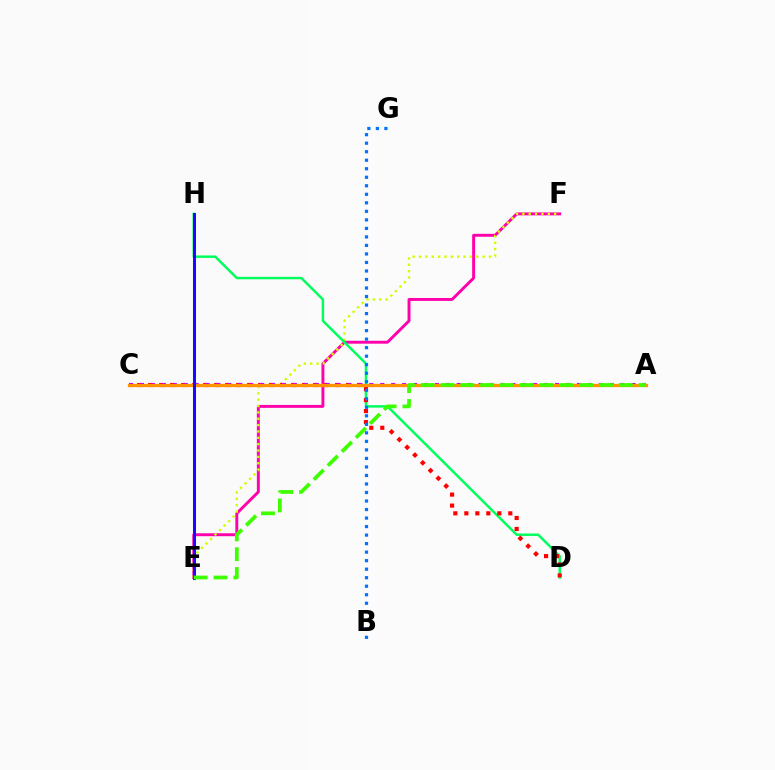{('E', 'F'): [{'color': '#ff00ac', 'line_style': 'solid', 'thickness': 2.11}, {'color': '#d1ff00', 'line_style': 'dotted', 'thickness': 1.73}], ('D', 'H'): [{'color': '#00ff5c', 'line_style': 'solid', 'thickness': 1.77}], ('C', 'D'): [{'color': '#ff0000', 'line_style': 'dotted', 'thickness': 2.99}], ('A', 'C'): [{'color': '#b900ff', 'line_style': 'dotted', 'thickness': 2.97}, {'color': '#ff9400', 'line_style': 'solid', 'thickness': 2.34}], ('E', 'H'): [{'color': '#00fff6', 'line_style': 'solid', 'thickness': 2.24}, {'color': '#2500ff', 'line_style': 'solid', 'thickness': 2.11}], ('B', 'G'): [{'color': '#0074ff', 'line_style': 'dotted', 'thickness': 2.31}], ('A', 'E'): [{'color': '#3dff00', 'line_style': 'dashed', 'thickness': 2.69}]}